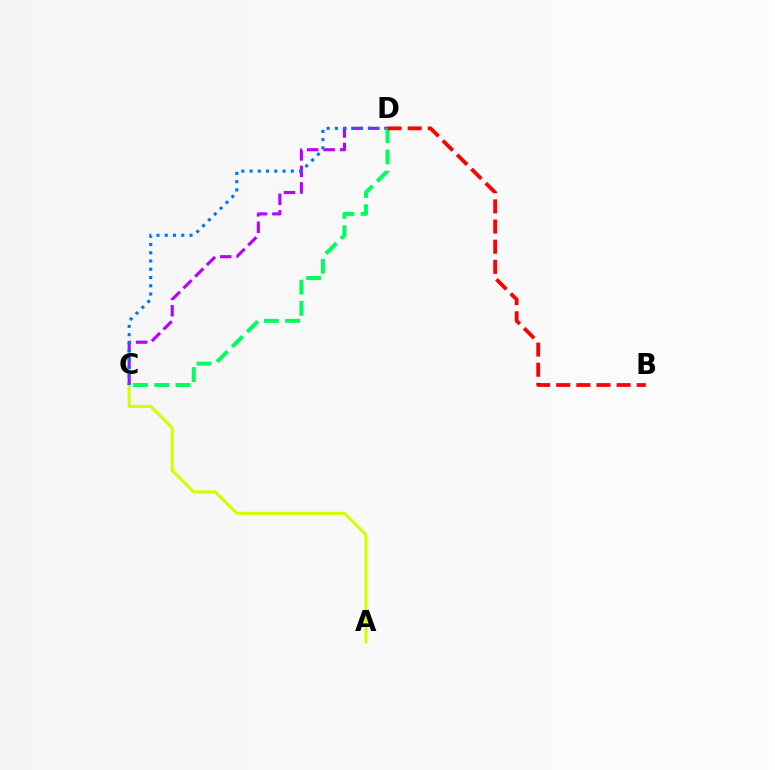{('A', 'C'): [{'color': '#d1ff00', 'line_style': 'solid', 'thickness': 2.21}], ('C', 'D'): [{'color': '#b900ff', 'line_style': 'dashed', 'thickness': 2.24}, {'color': '#0074ff', 'line_style': 'dotted', 'thickness': 2.24}, {'color': '#00ff5c', 'line_style': 'dashed', 'thickness': 2.89}], ('B', 'D'): [{'color': '#ff0000', 'line_style': 'dashed', 'thickness': 2.74}]}